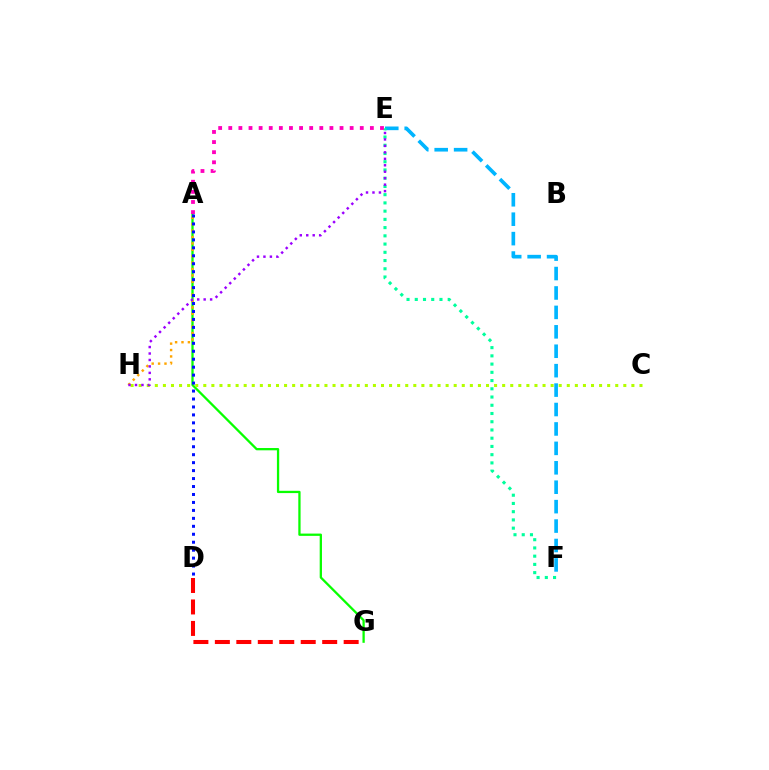{('D', 'G'): [{'color': '#ff0000', 'line_style': 'dashed', 'thickness': 2.92}], ('E', 'F'): [{'color': '#00b5ff', 'line_style': 'dashed', 'thickness': 2.64}, {'color': '#00ff9d', 'line_style': 'dotted', 'thickness': 2.24}], ('A', 'G'): [{'color': '#08ff00', 'line_style': 'solid', 'thickness': 1.64}], ('C', 'H'): [{'color': '#b3ff00', 'line_style': 'dotted', 'thickness': 2.19}], ('A', 'H'): [{'color': '#ffa500', 'line_style': 'dotted', 'thickness': 1.74}], ('A', 'D'): [{'color': '#0010ff', 'line_style': 'dotted', 'thickness': 2.16}], ('A', 'E'): [{'color': '#ff00bd', 'line_style': 'dotted', 'thickness': 2.75}], ('E', 'H'): [{'color': '#9b00ff', 'line_style': 'dotted', 'thickness': 1.75}]}